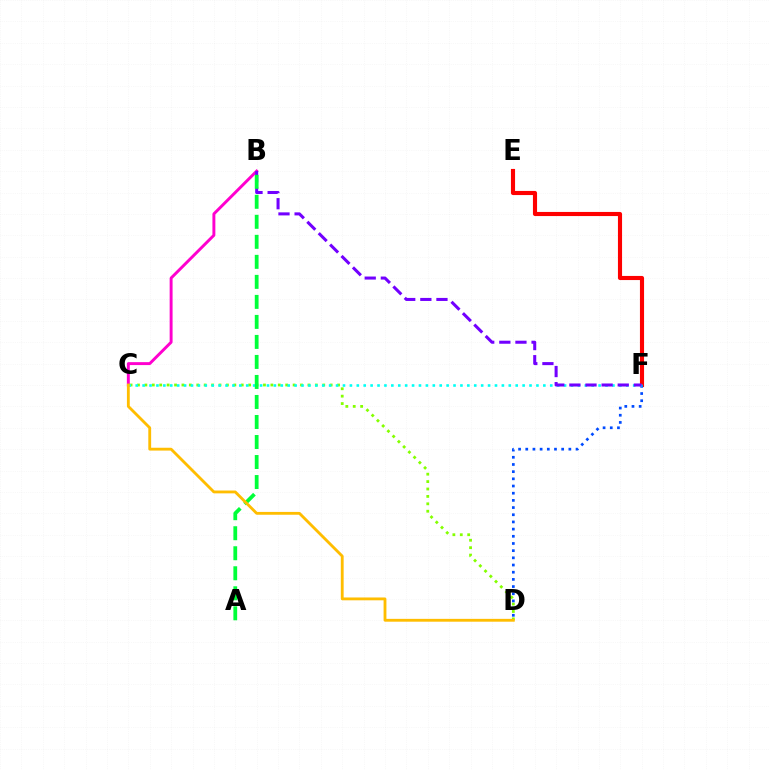{('E', 'F'): [{'color': '#ff0000', 'line_style': 'solid', 'thickness': 2.96}], ('B', 'C'): [{'color': '#ff00cf', 'line_style': 'solid', 'thickness': 2.11}], ('C', 'D'): [{'color': '#84ff00', 'line_style': 'dotted', 'thickness': 2.01}, {'color': '#ffbd00', 'line_style': 'solid', 'thickness': 2.04}], ('D', 'F'): [{'color': '#004bff', 'line_style': 'dotted', 'thickness': 1.95}], ('C', 'F'): [{'color': '#00fff6', 'line_style': 'dotted', 'thickness': 1.88}], ('B', 'F'): [{'color': '#7200ff', 'line_style': 'dashed', 'thickness': 2.19}], ('A', 'B'): [{'color': '#00ff39', 'line_style': 'dashed', 'thickness': 2.72}]}